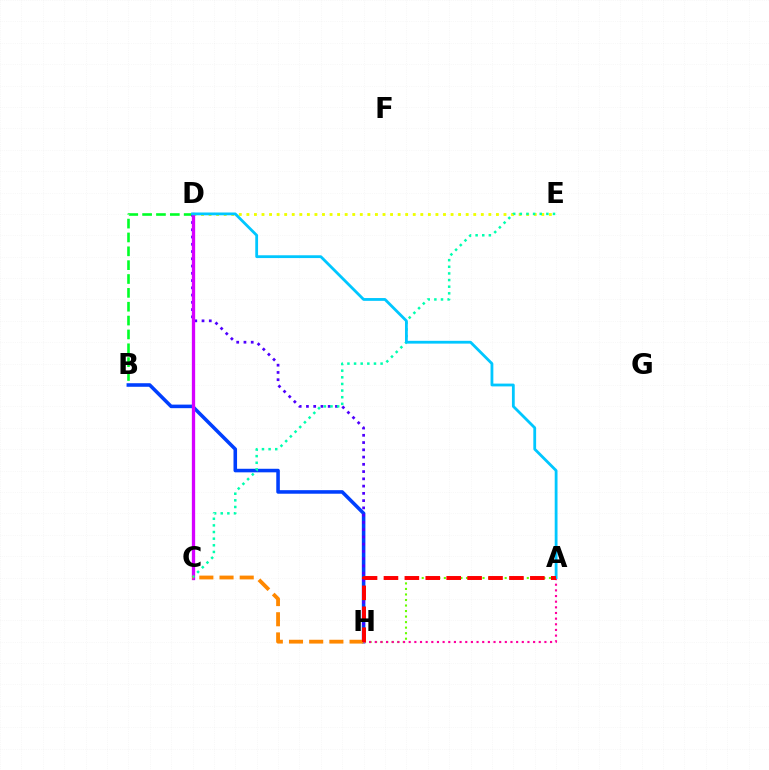{('B', 'D'): [{'color': '#00ff27', 'line_style': 'dashed', 'thickness': 1.88}], ('B', 'H'): [{'color': '#003fff', 'line_style': 'solid', 'thickness': 2.56}], ('D', 'E'): [{'color': '#eeff00', 'line_style': 'dotted', 'thickness': 2.05}], ('D', 'H'): [{'color': '#4f00ff', 'line_style': 'dotted', 'thickness': 1.97}], ('A', 'H'): [{'color': '#66ff00', 'line_style': 'dotted', 'thickness': 1.5}, {'color': '#ff00a0', 'line_style': 'dotted', 'thickness': 1.54}, {'color': '#ff0000', 'line_style': 'dashed', 'thickness': 2.84}], ('C', 'D'): [{'color': '#d600ff', 'line_style': 'solid', 'thickness': 2.37}], ('C', 'E'): [{'color': '#00ffaf', 'line_style': 'dotted', 'thickness': 1.8}], ('C', 'H'): [{'color': '#ff8800', 'line_style': 'dashed', 'thickness': 2.74}], ('A', 'D'): [{'color': '#00c7ff', 'line_style': 'solid', 'thickness': 2.01}]}